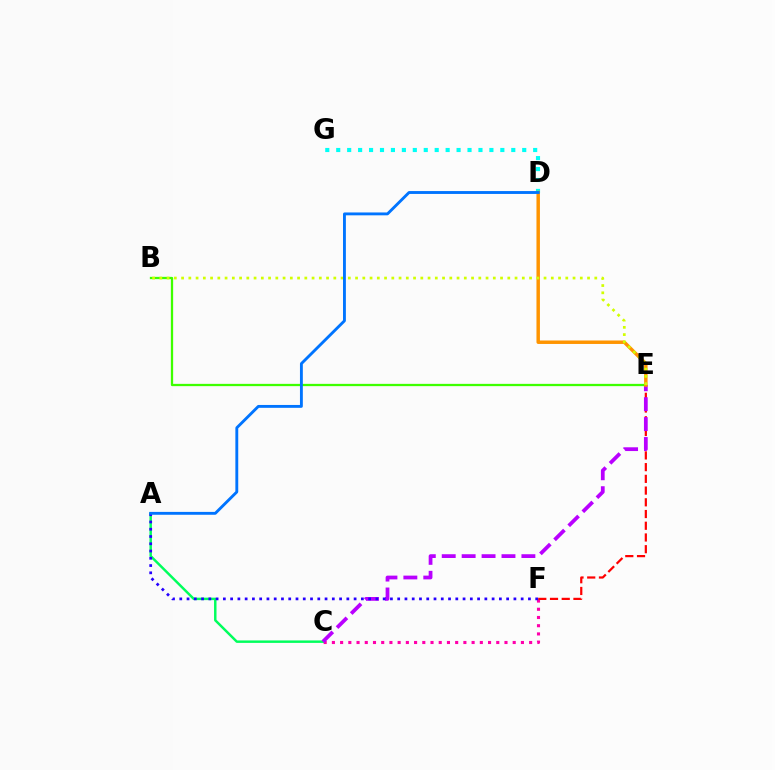{('C', 'F'): [{'color': '#ff00ac', 'line_style': 'dotted', 'thickness': 2.23}], ('A', 'C'): [{'color': '#00ff5c', 'line_style': 'solid', 'thickness': 1.77}], ('E', 'F'): [{'color': '#ff0000', 'line_style': 'dashed', 'thickness': 1.59}], ('C', 'E'): [{'color': '#b900ff', 'line_style': 'dashed', 'thickness': 2.71}], ('A', 'F'): [{'color': '#2500ff', 'line_style': 'dotted', 'thickness': 1.97}], ('D', 'G'): [{'color': '#00fff6', 'line_style': 'dotted', 'thickness': 2.97}], ('B', 'E'): [{'color': '#3dff00', 'line_style': 'solid', 'thickness': 1.64}, {'color': '#d1ff00', 'line_style': 'dotted', 'thickness': 1.97}], ('D', 'E'): [{'color': '#ff9400', 'line_style': 'solid', 'thickness': 2.49}], ('A', 'D'): [{'color': '#0074ff', 'line_style': 'solid', 'thickness': 2.06}]}